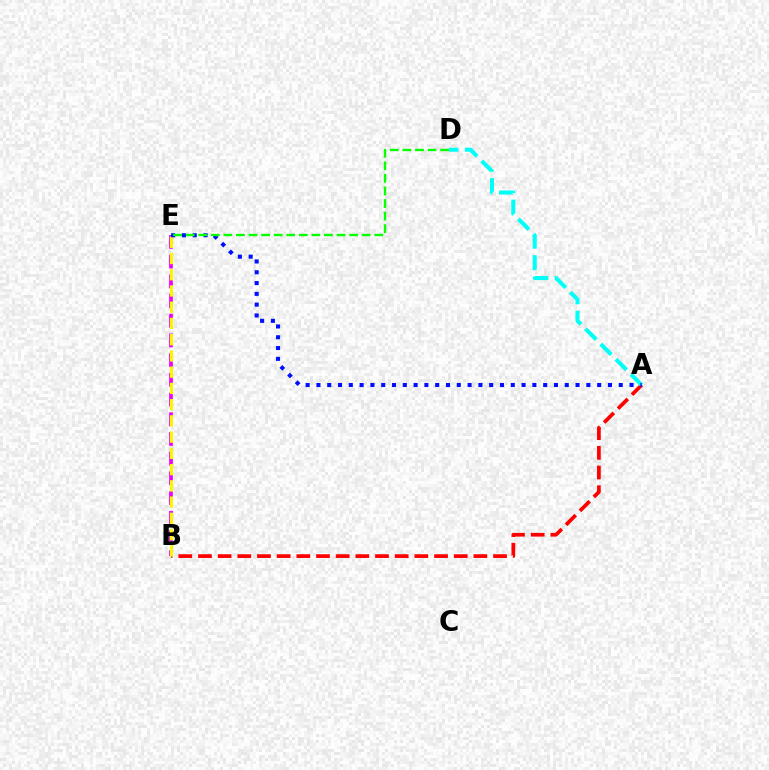{('B', 'E'): [{'color': '#ee00ff', 'line_style': 'dashed', 'thickness': 2.68}, {'color': '#fcf500', 'line_style': 'dashed', 'thickness': 2.21}], ('A', 'B'): [{'color': '#ff0000', 'line_style': 'dashed', 'thickness': 2.67}], ('A', 'D'): [{'color': '#00fff6', 'line_style': 'dashed', 'thickness': 2.92}], ('A', 'E'): [{'color': '#0010ff', 'line_style': 'dotted', 'thickness': 2.93}], ('D', 'E'): [{'color': '#08ff00', 'line_style': 'dashed', 'thickness': 1.71}]}